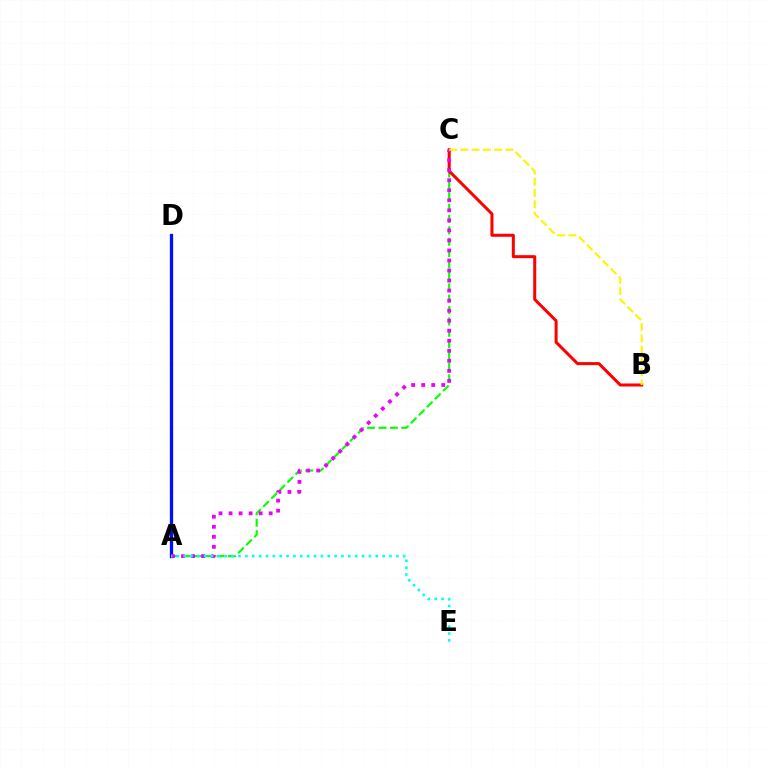{('A', 'C'): [{'color': '#08ff00', 'line_style': 'dashed', 'thickness': 1.55}, {'color': '#ee00ff', 'line_style': 'dotted', 'thickness': 2.73}], ('B', 'C'): [{'color': '#ff0000', 'line_style': 'solid', 'thickness': 2.18}, {'color': '#fcf500', 'line_style': 'dashed', 'thickness': 1.53}], ('A', 'D'): [{'color': '#0010ff', 'line_style': 'solid', 'thickness': 2.37}], ('A', 'E'): [{'color': '#00fff6', 'line_style': 'dotted', 'thickness': 1.86}]}